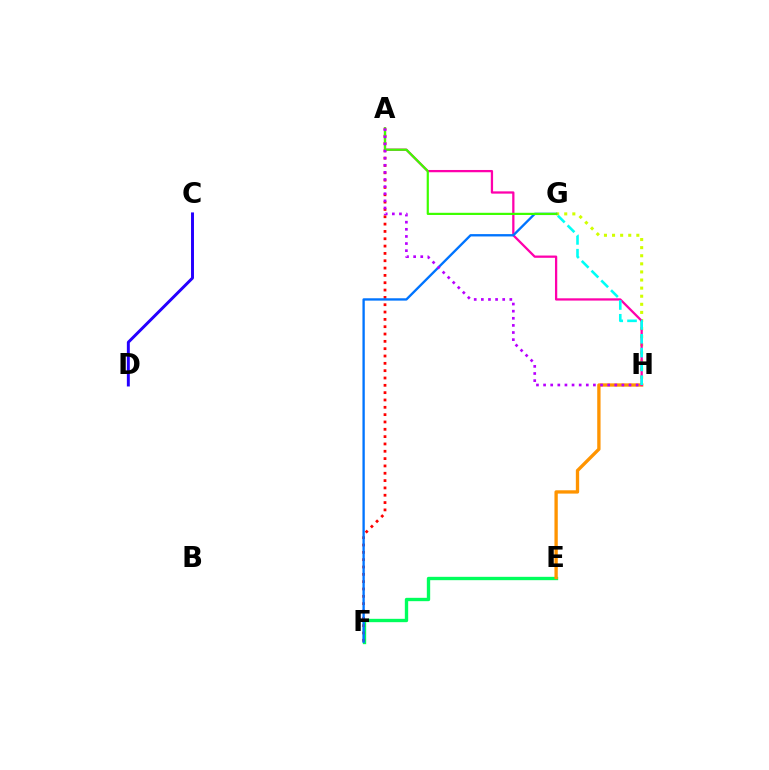{('C', 'D'): [{'color': '#2500ff', 'line_style': 'solid', 'thickness': 2.12}], ('E', 'F'): [{'color': '#00ff5c', 'line_style': 'solid', 'thickness': 2.41}], ('G', 'H'): [{'color': '#d1ff00', 'line_style': 'dotted', 'thickness': 2.2}, {'color': '#00fff6', 'line_style': 'dashed', 'thickness': 1.87}], ('E', 'H'): [{'color': '#ff9400', 'line_style': 'solid', 'thickness': 2.39}], ('A', 'F'): [{'color': '#ff0000', 'line_style': 'dotted', 'thickness': 1.99}], ('A', 'H'): [{'color': '#ff00ac', 'line_style': 'solid', 'thickness': 1.64}, {'color': '#b900ff', 'line_style': 'dotted', 'thickness': 1.93}], ('F', 'G'): [{'color': '#0074ff', 'line_style': 'solid', 'thickness': 1.69}], ('A', 'G'): [{'color': '#3dff00', 'line_style': 'solid', 'thickness': 1.58}]}